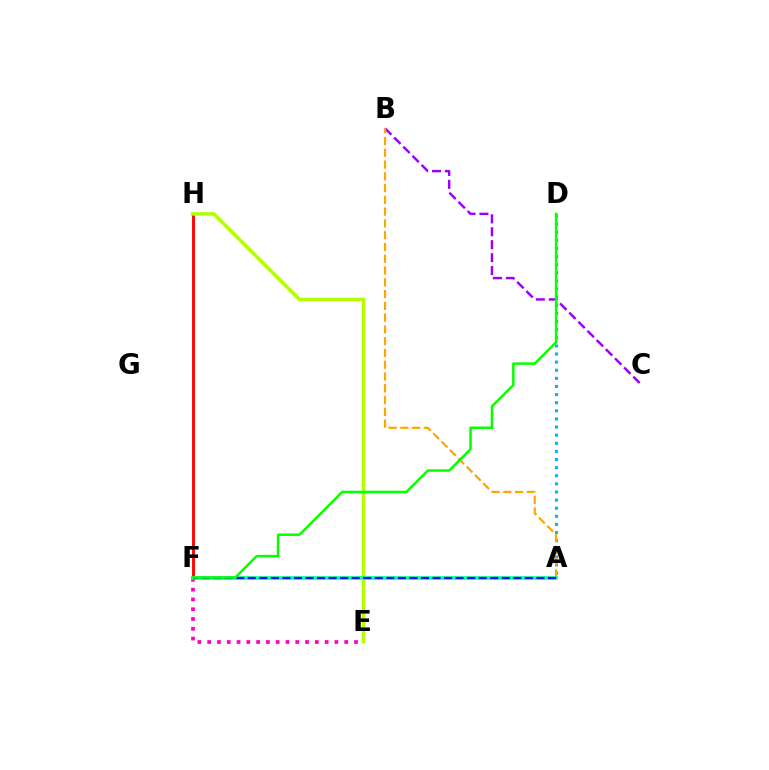{('A', 'D'): [{'color': '#00b5ff', 'line_style': 'dotted', 'thickness': 2.21}], ('F', 'H'): [{'color': '#ff0000', 'line_style': 'solid', 'thickness': 2.07}], ('E', 'F'): [{'color': '#ff00bd', 'line_style': 'dotted', 'thickness': 2.66}], ('B', 'C'): [{'color': '#9b00ff', 'line_style': 'dashed', 'thickness': 1.76}], ('A', 'B'): [{'color': '#ffa500', 'line_style': 'dashed', 'thickness': 1.6}], ('E', 'H'): [{'color': '#b3ff00', 'line_style': 'solid', 'thickness': 2.51}], ('A', 'F'): [{'color': '#00ff9d', 'line_style': 'solid', 'thickness': 2.6}, {'color': '#0010ff', 'line_style': 'dashed', 'thickness': 1.57}], ('D', 'F'): [{'color': '#08ff00', 'line_style': 'solid', 'thickness': 1.81}]}